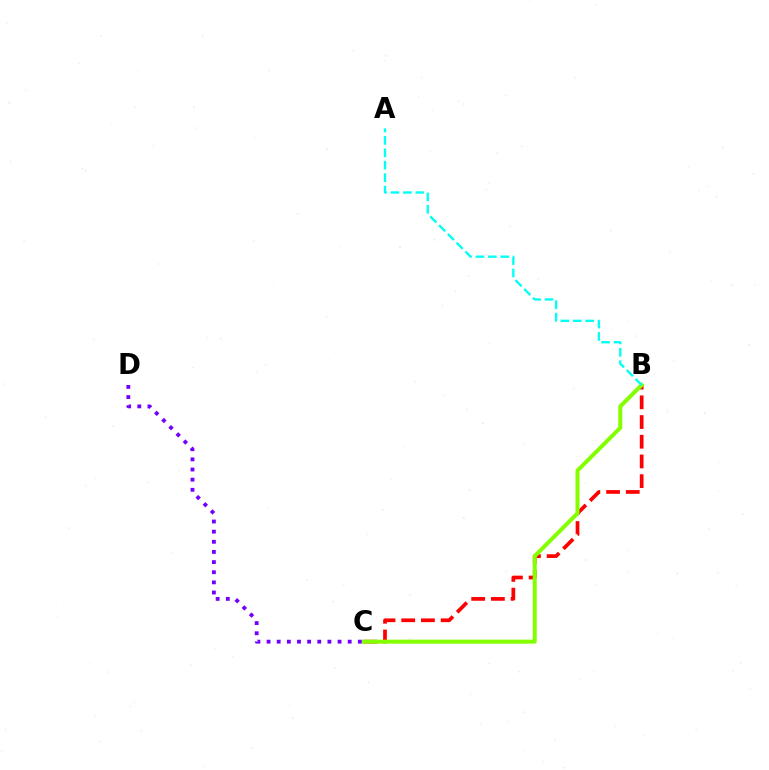{('B', 'C'): [{'color': '#ff0000', 'line_style': 'dashed', 'thickness': 2.68}, {'color': '#84ff00', 'line_style': 'solid', 'thickness': 2.89}], ('C', 'D'): [{'color': '#7200ff', 'line_style': 'dotted', 'thickness': 2.76}], ('A', 'B'): [{'color': '#00fff6', 'line_style': 'dashed', 'thickness': 1.69}]}